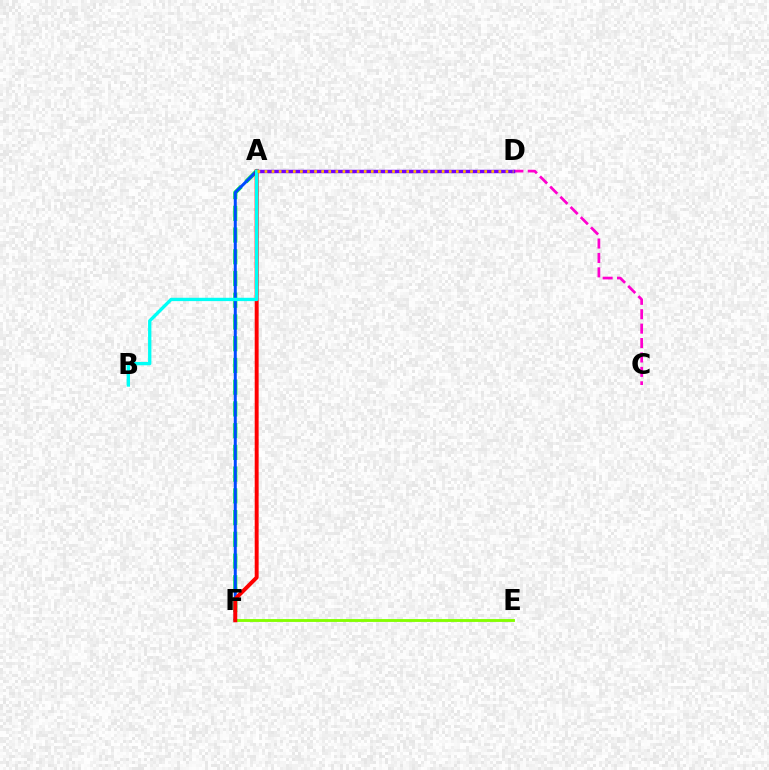{('E', 'F'): [{'color': '#84ff00', 'line_style': 'solid', 'thickness': 2.06}], ('A', 'F'): [{'color': '#00ff39', 'line_style': 'dashed', 'thickness': 2.95}, {'color': '#004bff', 'line_style': 'solid', 'thickness': 2.16}, {'color': '#ff0000', 'line_style': 'solid', 'thickness': 2.83}], ('C', 'D'): [{'color': '#ff00cf', 'line_style': 'dashed', 'thickness': 1.96}], ('A', 'D'): [{'color': '#7200ff', 'line_style': 'solid', 'thickness': 2.49}, {'color': '#ffbd00', 'line_style': 'dotted', 'thickness': 1.93}], ('A', 'B'): [{'color': '#00fff6', 'line_style': 'solid', 'thickness': 2.4}]}